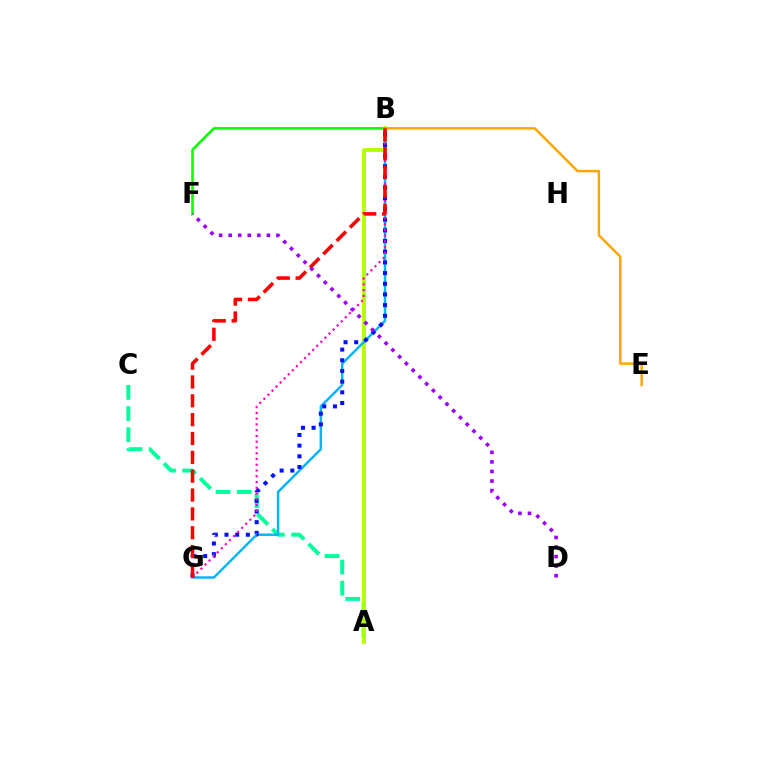{('B', 'F'): [{'color': '#08ff00', 'line_style': 'solid', 'thickness': 1.85}], ('A', 'C'): [{'color': '#00ff9d', 'line_style': 'dashed', 'thickness': 2.87}], ('A', 'B'): [{'color': '#b3ff00', 'line_style': 'solid', 'thickness': 2.77}], ('B', 'G'): [{'color': '#00b5ff', 'line_style': 'solid', 'thickness': 1.75}, {'color': '#0010ff', 'line_style': 'dotted', 'thickness': 2.9}, {'color': '#ff00bd', 'line_style': 'dotted', 'thickness': 1.57}, {'color': '#ff0000', 'line_style': 'dashed', 'thickness': 2.56}], ('B', 'E'): [{'color': '#ffa500', 'line_style': 'solid', 'thickness': 1.77}], ('D', 'F'): [{'color': '#9b00ff', 'line_style': 'dotted', 'thickness': 2.6}]}